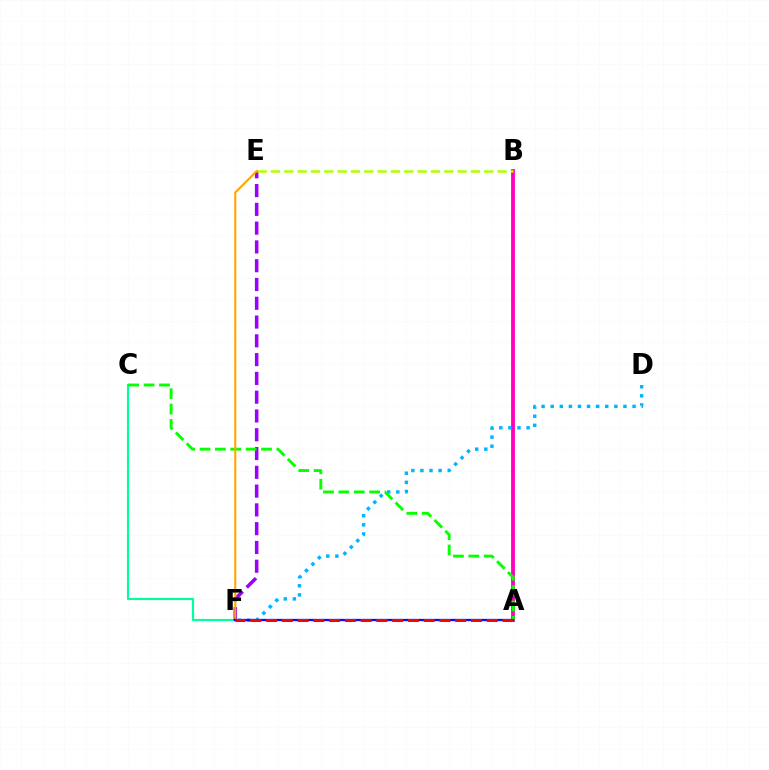{('A', 'B'): [{'color': '#ff00bd', 'line_style': 'solid', 'thickness': 2.75}], ('C', 'F'): [{'color': '#00ff9d', 'line_style': 'solid', 'thickness': 1.55}], ('E', 'F'): [{'color': '#9b00ff', 'line_style': 'dashed', 'thickness': 2.55}, {'color': '#ffa500', 'line_style': 'solid', 'thickness': 1.51}], ('A', 'C'): [{'color': '#08ff00', 'line_style': 'dashed', 'thickness': 2.09}], ('B', 'E'): [{'color': '#b3ff00', 'line_style': 'dashed', 'thickness': 1.81}], ('D', 'F'): [{'color': '#00b5ff', 'line_style': 'dotted', 'thickness': 2.47}], ('A', 'F'): [{'color': '#0010ff', 'line_style': 'solid', 'thickness': 1.65}, {'color': '#ff0000', 'line_style': 'dashed', 'thickness': 2.14}]}